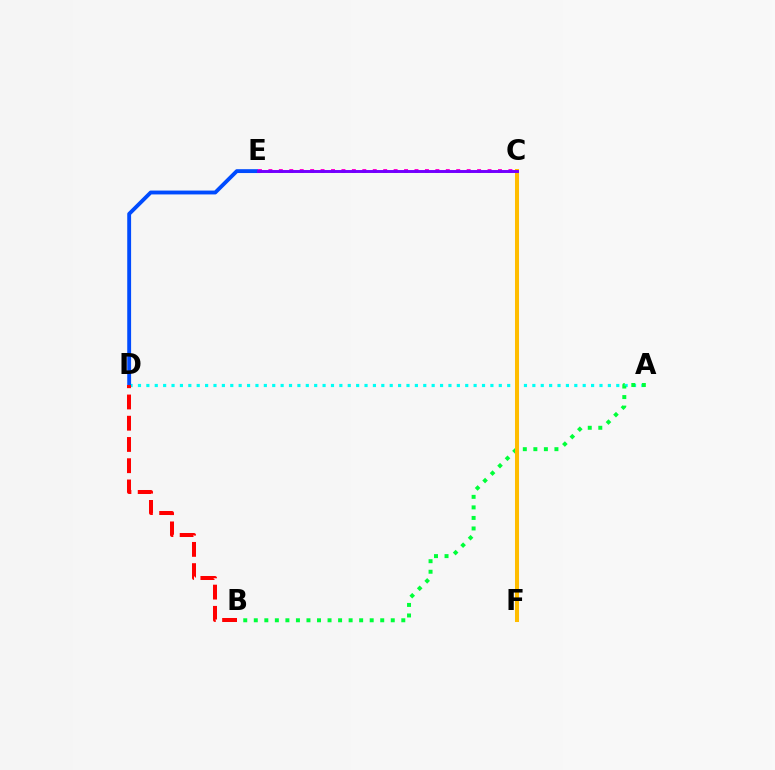{('A', 'D'): [{'color': '#00fff6', 'line_style': 'dotted', 'thickness': 2.28}], ('A', 'B'): [{'color': '#00ff39', 'line_style': 'dotted', 'thickness': 2.86}], ('D', 'E'): [{'color': '#004bff', 'line_style': 'solid', 'thickness': 2.78}], ('C', 'F'): [{'color': '#84ff00', 'line_style': 'dotted', 'thickness': 2.8}, {'color': '#ffbd00', 'line_style': 'solid', 'thickness': 2.9}], ('C', 'E'): [{'color': '#ff00cf', 'line_style': 'dotted', 'thickness': 2.84}, {'color': '#7200ff', 'line_style': 'solid', 'thickness': 2.11}], ('B', 'D'): [{'color': '#ff0000', 'line_style': 'dashed', 'thickness': 2.89}]}